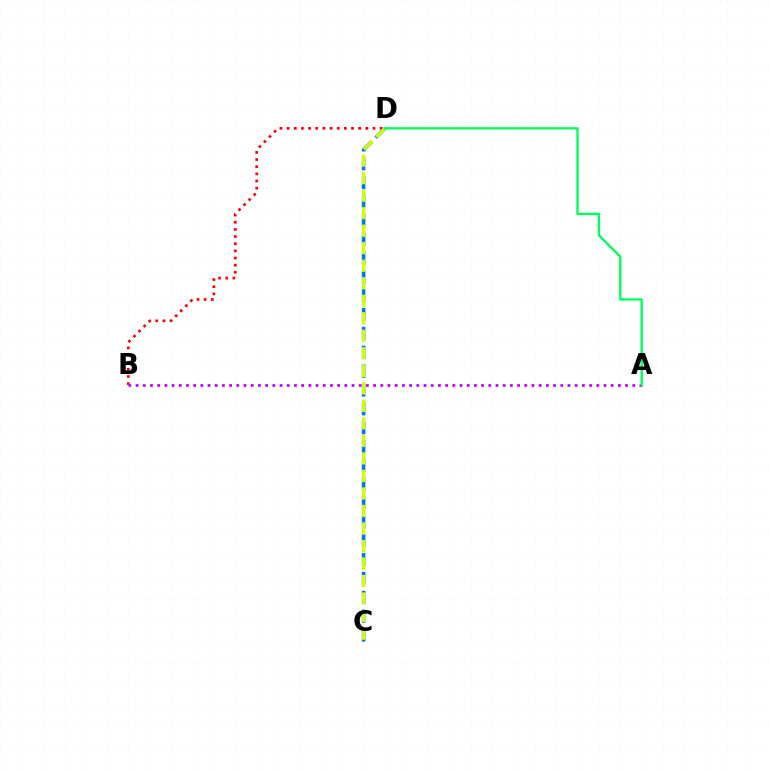{('B', 'D'): [{'color': '#ff0000', 'line_style': 'dotted', 'thickness': 1.94}], ('C', 'D'): [{'color': '#0074ff', 'line_style': 'dashed', 'thickness': 2.56}, {'color': '#d1ff00', 'line_style': 'dashed', 'thickness': 2.38}], ('A', 'B'): [{'color': '#b900ff', 'line_style': 'dotted', 'thickness': 1.96}], ('A', 'D'): [{'color': '#00ff5c', 'line_style': 'solid', 'thickness': 1.7}]}